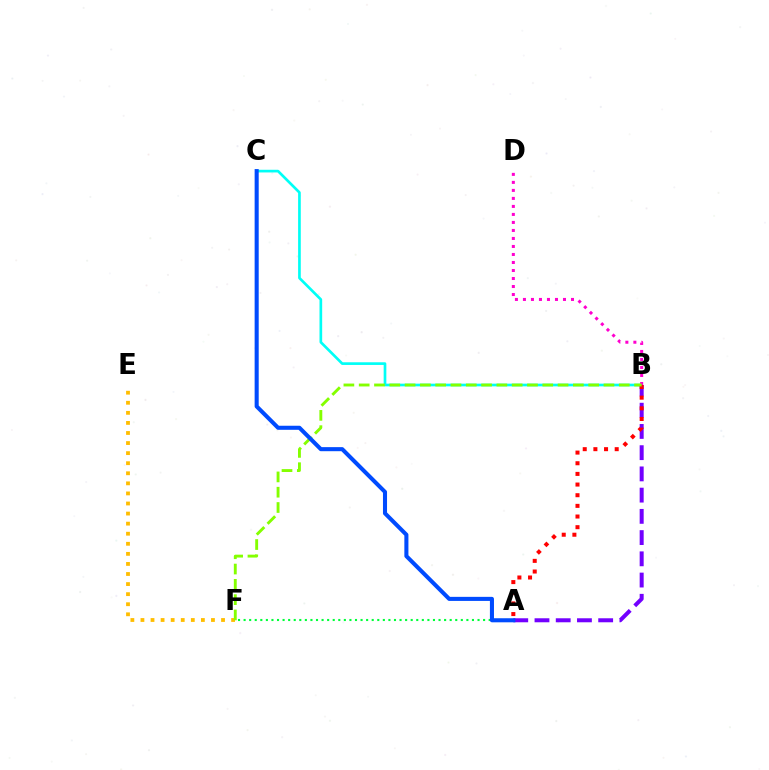{('B', 'C'): [{'color': '#00fff6', 'line_style': 'solid', 'thickness': 1.93}], ('E', 'F'): [{'color': '#ffbd00', 'line_style': 'dotted', 'thickness': 2.74}], ('B', 'D'): [{'color': '#ff00cf', 'line_style': 'dotted', 'thickness': 2.18}], ('A', 'F'): [{'color': '#00ff39', 'line_style': 'dotted', 'thickness': 1.51}], ('A', 'B'): [{'color': '#7200ff', 'line_style': 'dashed', 'thickness': 2.88}, {'color': '#ff0000', 'line_style': 'dotted', 'thickness': 2.9}], ('B', 'F'): [{'color': '#84ff00', 'line_style': 'dashed', 'thickness': 2.08}], ('A', 'C'): [{'color': '#004bff', 'line_style': 'solid', 'thickness': 2.93}]}